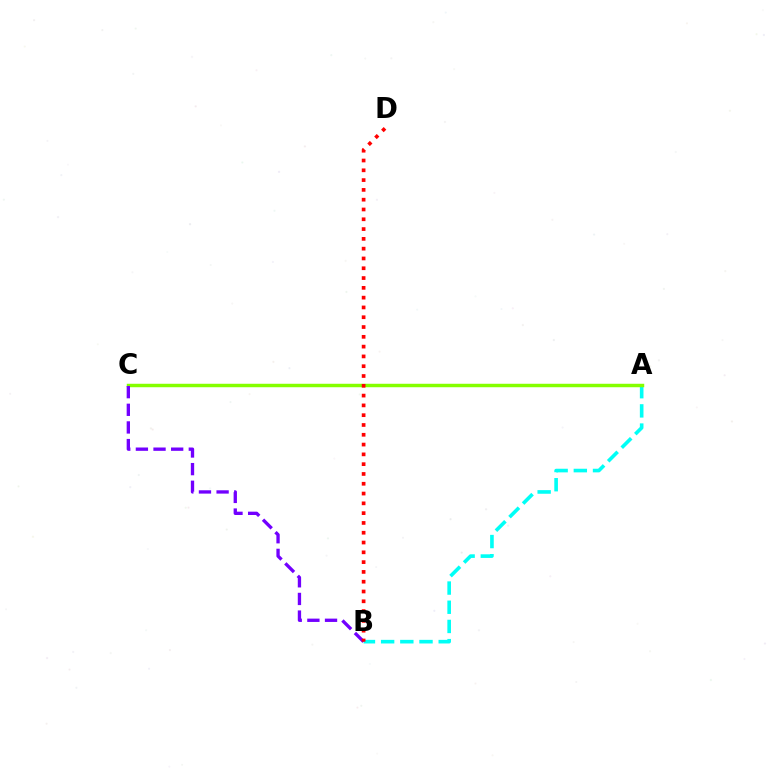{('A', 'B'): [{'color': '#00fff6', 'line_style': 'dashed', 'thickness': 2.61}], ('A', 'C'): [{'color': '#84ff00', 'line_style': 'solid', 'thickness': 2.49}], ('B', 'C'): [{'color': '#7200ff', 'line_style': 'dashed', 'thickness': 2.4}], ('B', 'D'): [{'color': '#ff0000', 'line_style': 'dotted', 'thickness': 2.66}]}